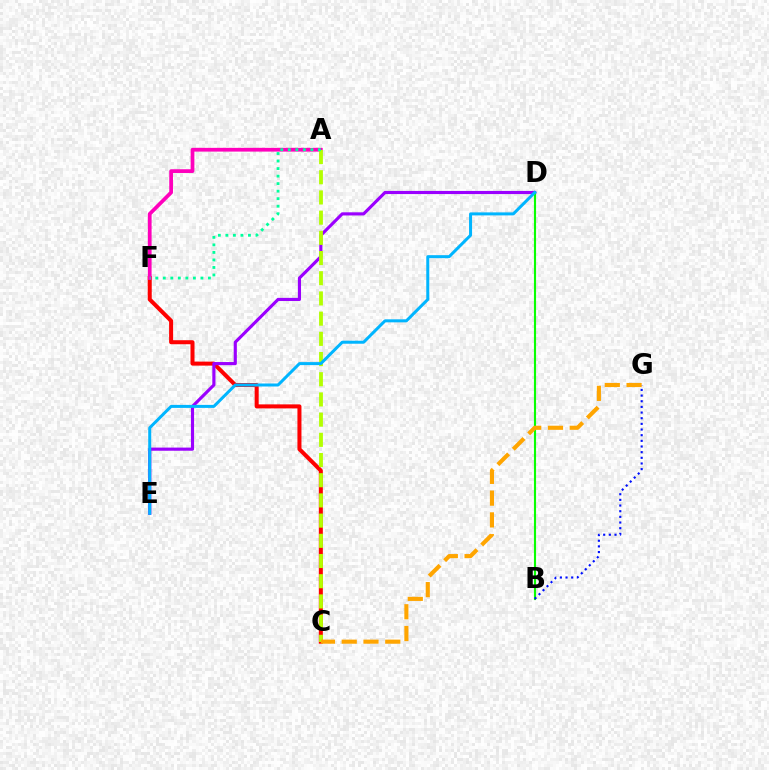{('C', 'F'): [{'color': '#ff0000', 'line_style': 'solid', 'thickness': 2.9}], ('D', 'E'): [{'color': '#9b00ff', 'line_style': 'solid', 'thickness': 2.26}, {'color': '#00b5ff', 'line_style': 'solid', 'thickness': 2.16}], ('A', 'F'): [{'color': '#ff00bd', 'line_style': 'solid', 'thickness': 2.69}, {'color': '#00ff9d', 'line_style': 'dotted', 'thickness': 2.04}], ('A', 'C'): [{'color': '#b3ff00', 'line_style': 'dashed', 'thickness': 2.74}], ('B', 'D'): [{'color': '#08ff00', 'line_style': 'solid', 'thickness': 1.53}], ('B', 'G'): [{'color': '#0010ff', 'line_style': 'dotted', 'thickness': 1.54}], ('C', 'G'): [{'color': '#ffa500', 'line_style': 'dashed', 'thickness': 2.96}]}